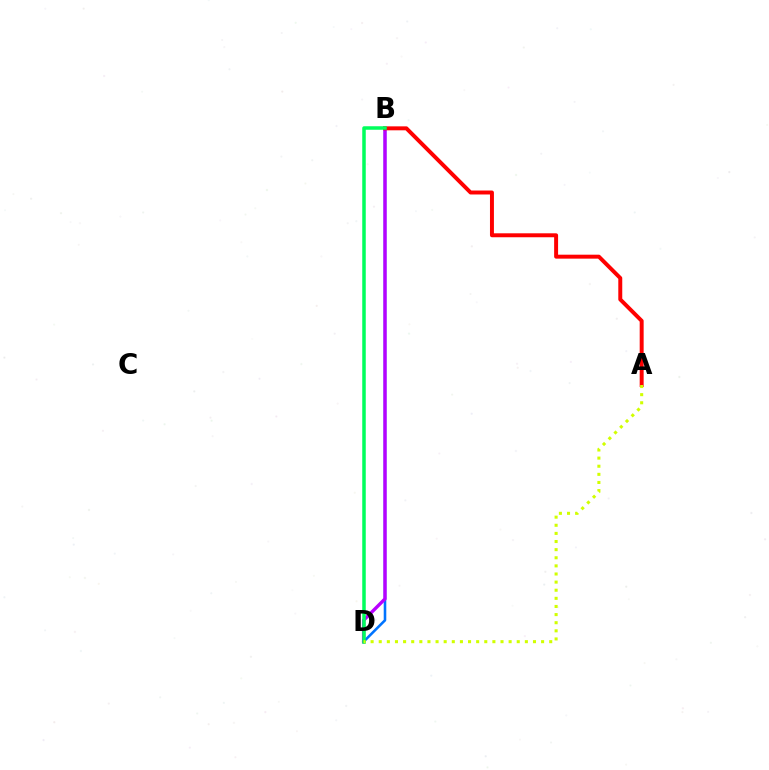{('B', 'D'): [{'color': '#0074ff', 'line_style': 'solid', 'thickness': 1.85}, {'color': '#b900ff', 'line_style': 'solid', 'thickness': 2.42}, {'color': '#00ff5c', 'line_style': 'solid', 'thickness': 2.53}], ('A', 'B'): [{'color': '#ff0000', 'line_style': 'solid', 'thickness': 2.85}], ('A', 'D'): [{'color': '#d1ff00', 'line_style': 'dotted', 'thickness': 2.21}]}